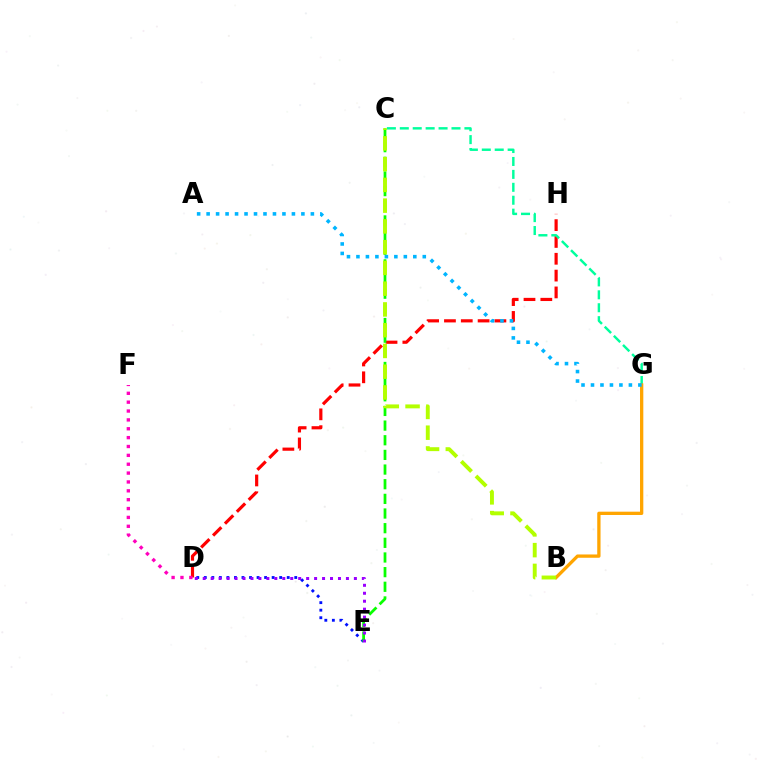{('D', 'H'): [{'color': '#ff0000', 'line_style': 'dashed', 'thickness': 2.29}], ('C', 'G'): [{'color': '#00ff9d', 'line_style': 'dashed', 'thickness': 1.76}], ('D', 'E'): [{'color': '#0010ff', 'line_style': 'dotted', 'thickness': 2.05}, {'color': '#9b00ff', 'line_style': 'dotted', 'thickness': 2.16}], ('D', 'F'): [{'color': '#ff00bd', 'line_style': 'dotted', 'thickness': 2.41}], ('B', 'G'): [{'color': '#ffa500', 'line_style': 'solid', 'thickness': 2.37}], ('C', 'E'): [{'color': '#08ff00', 'line_style': 'dashed', 'thickness': 1.99}], ('A', 'G'): [{'color': '#00b5ff', 'line_style': 'dotted', 'thickness': 2.58}], ('B', 'C'): [{'color': '#b3ff00', 'line_style': 'dashed', 'thickness': 2.82}]}